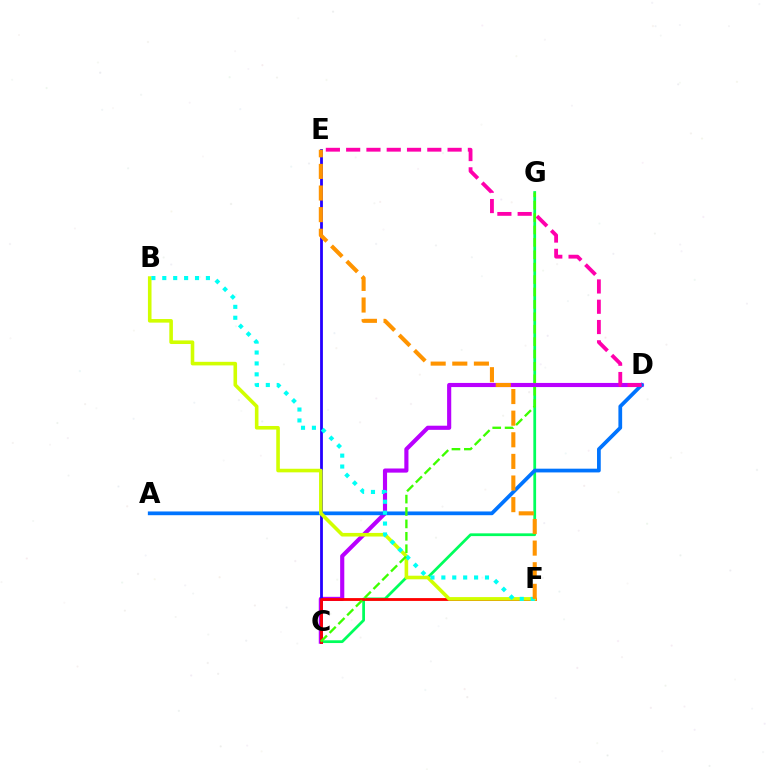{('C', 'G'): [{'color': '#00ff5c', 'line_style': 'solid', 'thickness': 1.98}, {'color': '#3dff00', 'line_style': 'dashed', 'thickness': 1.69}], ('C', 'D'): [{'color': '#b900ff', 'line_style': 'solid', 'thickness': 2.98}], ('C', 'E'): [{'color': '#2500ff', 'line_style': 'solid', 'thickness': 2.02}], ('A', 'D'): [{'color': '#0074ff', 'line_style': 'solid', 'thickness': 2.69}], ('C', 'F'): [{'color': '#ff0000', 'line_style': 'solid', 'thickness': 2.03}], ('B', 'F'): [{'color': '#d1ff00', 'line_style': 'solid', 'thickness': 2.59}, {'color': '#00fff6', 'line_style': 'dotted', 'thickness': 2.96}], ('D', 'E'): [{'color': '#ff00ac', 'line_style': 'dashed', 'thickness': 2.76}], ('E', 'F'): [{'color': '#ff9400', 'line_style': 'dashed', 'thickness': 2.94}]}